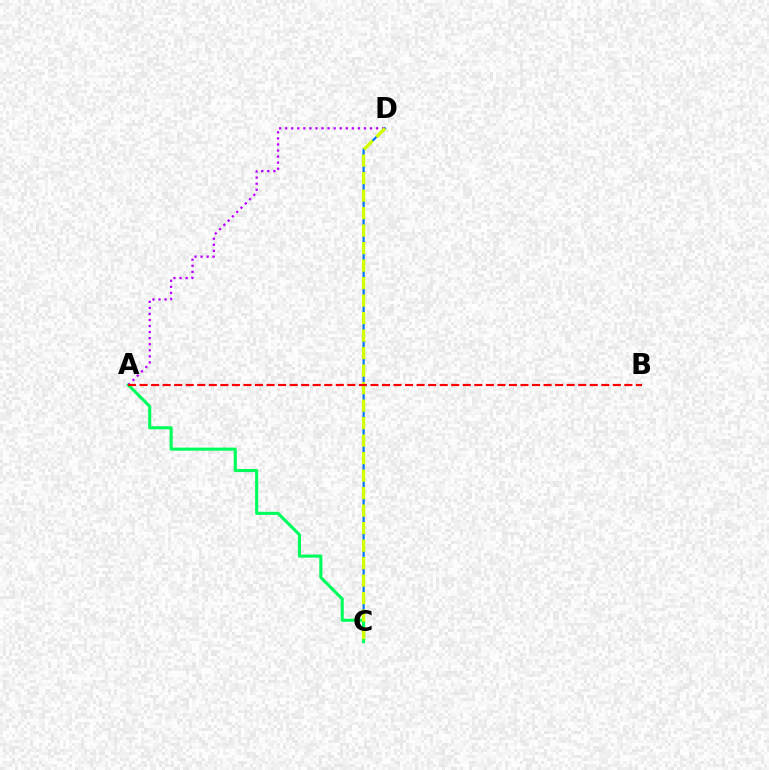{('C', 'D'): [{'color': '#0074ff', 'line_style': 'solid', 'thickness': 1.57}, {'color': '#d1ff00', 'line_style': 'dashed', 'thickness': 2.38}], ('A', 'C'): [{'color': '#00ff5c', 'line_style': 'solid', 'thickness': 2.23}], ('A', 'D'): [{'color': '#b900ff', 'line_style': 'dotted', 'thickness': 1.65}], ('A', 'B'): [{'color': '#ff0000', 'line_style': 'dashed', 'thickness': 1.57}]}